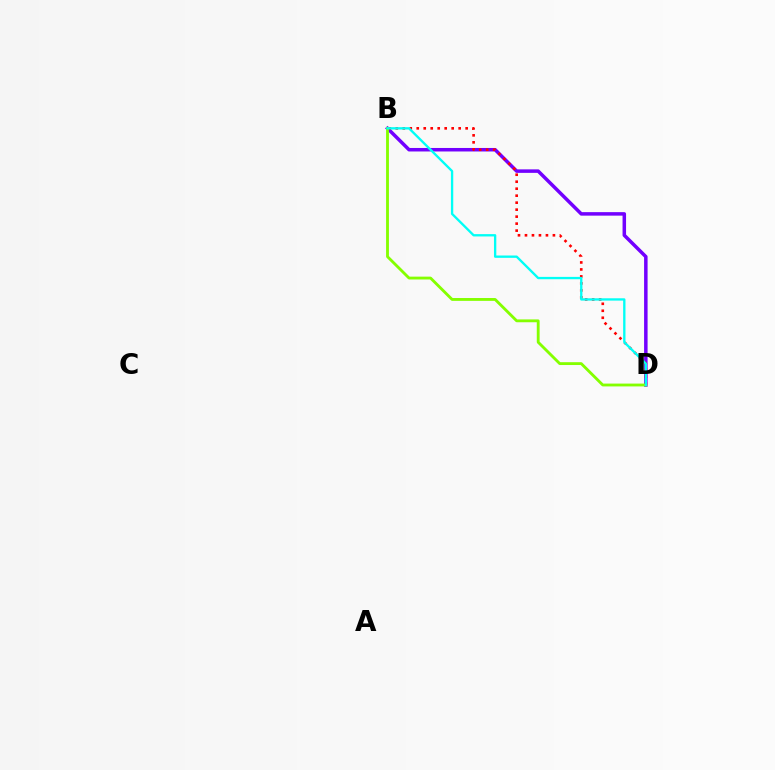{('B', 'D'): [{'color': '#7200ff', 'line_style': 'solid', 'thickness': 2.52}, {'color': '#ff0000', 'line_style': 'dotted', 'thickness': 1.9}, {'color': '#84ff00', 'line_style': 'solid', 'thickness': 2.04}, {'color': '#00fff6', 'line_style': 'solid', 'thickness': 1.68}]}